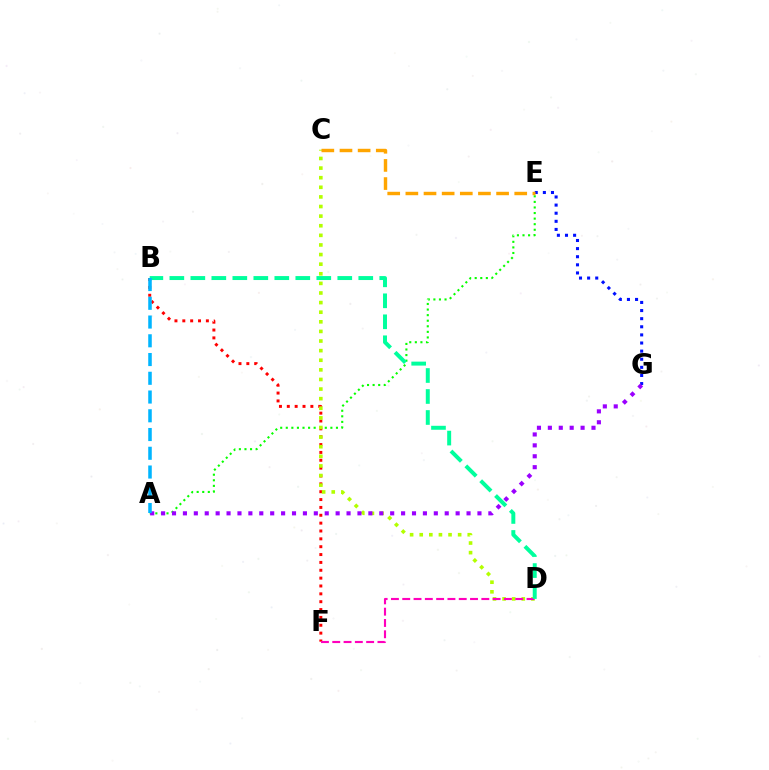{('B', 'F'): [{'color': '#ff0000', 'line_style': 'dotted', 'thickness': 2.13}], ('E', 'G'): [{'color': '#0010ff', 'line_style': 'dotted', 'thickness': 2.2}], ('A', 'E'): [{'color': '#08ff00', 'line_style': 'dotted', 'thickness': 1.51}], ('C', 'D'): [{'color': '#b3ff00', 'line_style': 'dotted', 'thickness': 2.61}], ('D', 'F'): [{'color': '#ff00bd', 'line_style': 'dashed', 'thickness': 1.53}], ('C', 'E'): [{'color': '#ffa500', 'line_style': 'dashed', 'thickness': 2.47}], ('A', 'G'): [{'color': '#9b00ff', 'line_style': 'dotted', 'thickness': 2.96}], ('B', 'D'): [{'color': '#00ff9d', 'line_style': 'dashed', 'thickness': 2.85}], ('A', 'B'): [{'color': '#00b5ff', 'line_style': 'dashed', 'thickness': 2.55}]}